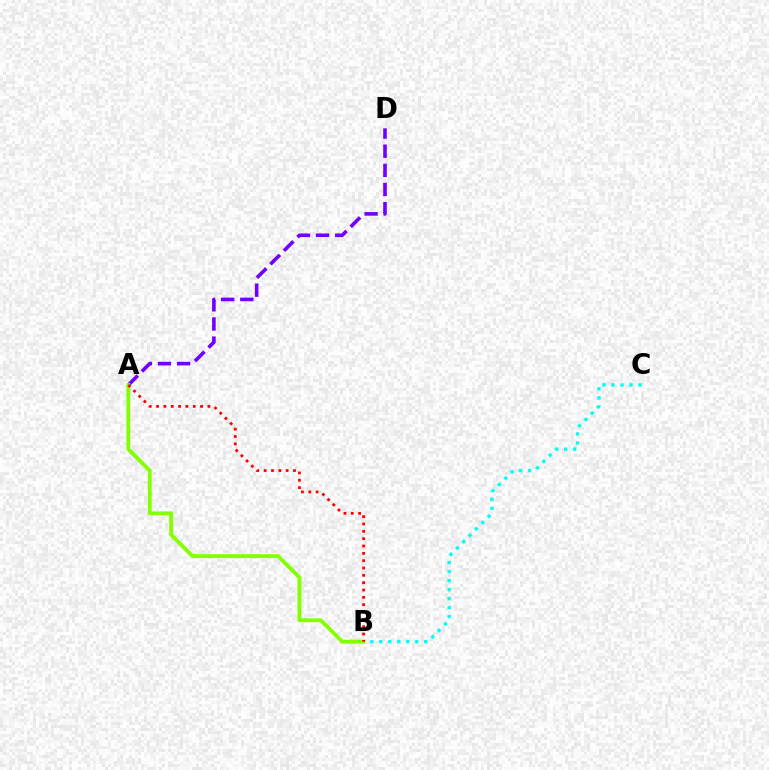{('B', 'C'): [{'color': '#00fff6', 'line_style': 'dotted', 'thickness': 2.44}], ('A', 'D'): [{'color': '#7200ff', 'line_style': 'dashed', 'thickness': 2.6}], ('A', 'B'): [{'color': '#84ff00', 'line_style': 'solid', 'thickness': 2.75}, {'color': '#ff0000', 'line_style': 'dotted', 'thickness': 1.99}]}